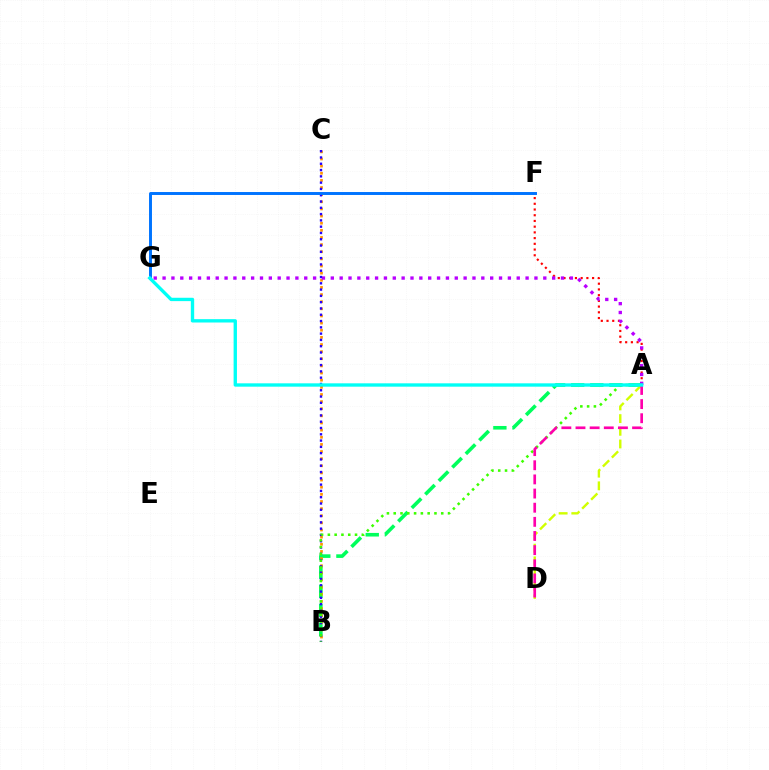{('A', 'B'): [{'color': '#00ff5c', 'line_style': 'dashed', 'thickness': 2.6}, {'color': '#3dff00', 'line_style': 'dotted', 'thickness': 1.85}], ('B', 'C'): [{'color': '#ff9400', 'line_style': 'dotted', 'thickness': 1.94}, {'color': '#2500ff', 'line_style': 'dotted', 'thickness': 1.71}], ('A', 'F'): [{'color': '#ff0000', 'line_style': 'dotted', 'thickness': 1.55}], ('A', 'G'): [{'color': '#b900ff', 'line_style': 'dotted', 'thickness': 2.41}, {'color': '#00fff6', 'line_style': 'solid', 'thickness': 2.41}], ('A', 'D'): [{'color': '#d1ff00', 'line_style': 'dashed', 'thickness': 1.72}, {'color': '#ff00ac', 'line_style': 'dashed', 'thickness': 1.92}], ('F', 'G'): [{'color': '#0074ff', 'line_style': 'solid', 'thickness': 2.12}]}